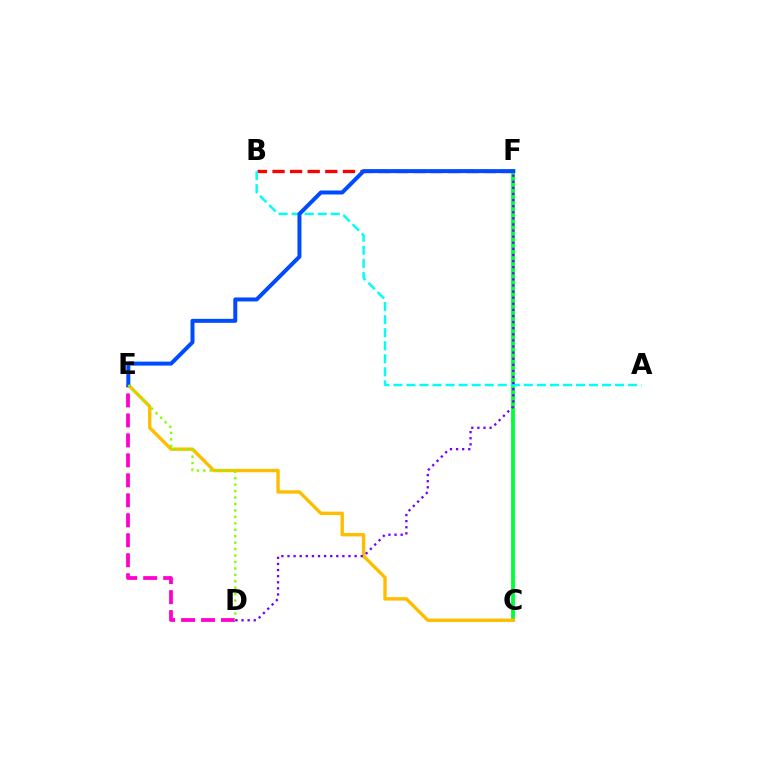{('B', 'F'): [{'color': '#ff0000', 'line_style': 'dashed', 'thickness': 2.39}], ('D', 'E'): [{'color': '#ff00cf', 'line_style': 'dashed', 'thickness': 2.71}, {'color': '#84ff00', 'line_style': 'dotted', 'thickness': 1.75}], ('C', 'F'): [{'color': '#00ff39', 'line_style': 'solid', 'thickness': 2.75}], ('C', 'E'): [{'color': '#ffbd00', 'line_style': 'solid', 'thickness': 2.44}], ('A', 'B'): [{'color': '#00fff6', 'line_style': 'dashed', 'thickness': 1.77}], ('E', 'F'): [{'color': '#004bff', 'line_style': 'solid', 'thickness': 2.87}], ('D', 'F'): [{'color': '#7200ff', 'line_style': 'dotted', 'thickness': 1.66}]}